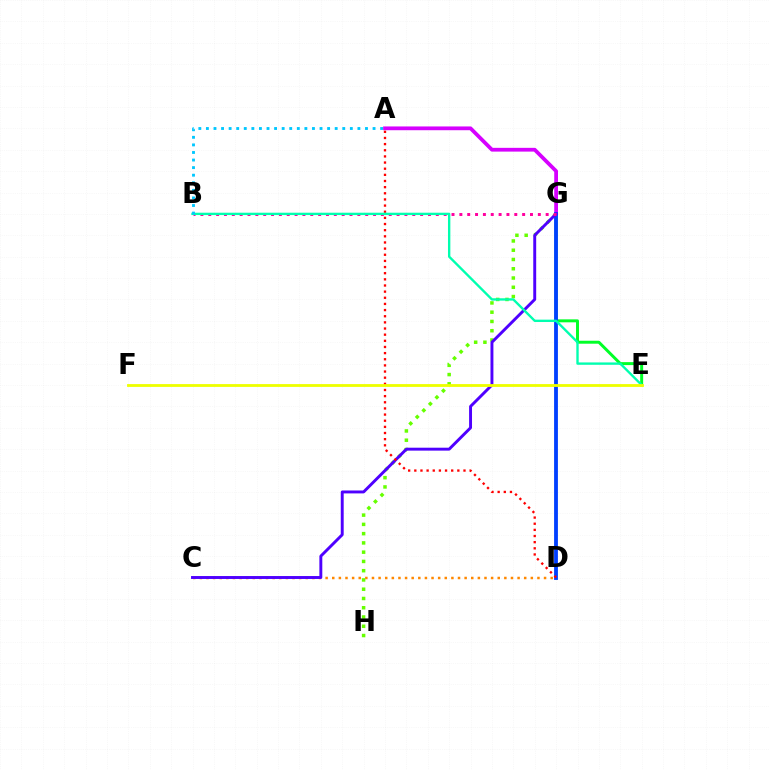{('G', 'H'): [{'color': '#66ff00', 'line_style': 'dotted', 'thickness': 2.52}], ('E', 'G'): [{'color': '#00ff27', 'line_style': 'solid', 'thickness': 2.13}], ('A', 'G'): [{'color': '#d600ff', 'line_style': 'solid', 'thickness': 2.71}], ('D', 'G'): [{'color': '#003fff', 'line_style': 'solid', 'thickness': 2.75}], ('C', 'D'): [{'color': '#ff8800', 'line_style': 'dotted', 'thickness': 1.8}], ('C', 'G'): [{'color': '#4f00ff', 'line_style': 'solid', 'thickness': 2.1}], ('A', 'D'): [{'color': '#ff0000', 'line_style': 'dotted', 'thickness': 1.67}], ('B', 'G'): [{'color': '#ff00a0', 'line_style': 'dotted', 'thickness': 2.13}], ('B', 'E'): [{'color': '#00ffaf', 'line_style': 'solid', 'thickness': 1.7}], ('A', 'B'): [{'color': '#00c7ff', 'line_style': 'dotted', 'thickness': 2.06}], ('E', 'F'): [{'color': '#eeff00', 'line_style': 'solid', 'thickness': 2.03}]}